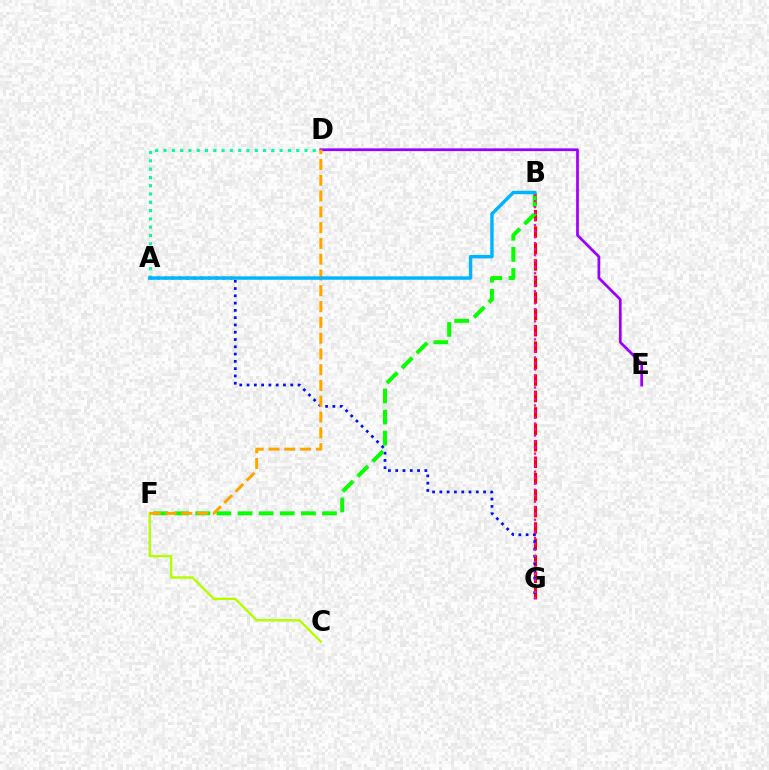{('C', 'F'): [{'color': '#b3ff00', 'line_style': 'solid', 'thickness': 1.75}], ('B', 'G'): [{'color': '#ff0000', 'line_style': 'dashed', 'thickness': 2.23}, {'color': '#ff00bd', 'line_style': 'dotted', 'thickness': 1.63}], ('A', 'G'): [{'color': '#0010ff', 'line_style': 'dotted', 'thickness': 1.98}], ('B', 'F'): [{'color': '#08ff00', 'line_style': 'dashed', 'thickness': 2.87}], ('D', 'E'): [{'color': '#9b00ff', 'line_style': 'solid', 'thickness': 1.97}], ('A', 'D'): [{'color': '#00ff9d', 'line_style': 'dotted', 'thickness': 2.25}], ('D', 'F'): [{'color': '#ffa500', 'line_style': 'dashed', 'thickness': 2.14}], ('A', 'B'): [{'color': '#00b5ff', 'line_style': 'solid', 'thickness': 2.48}]}